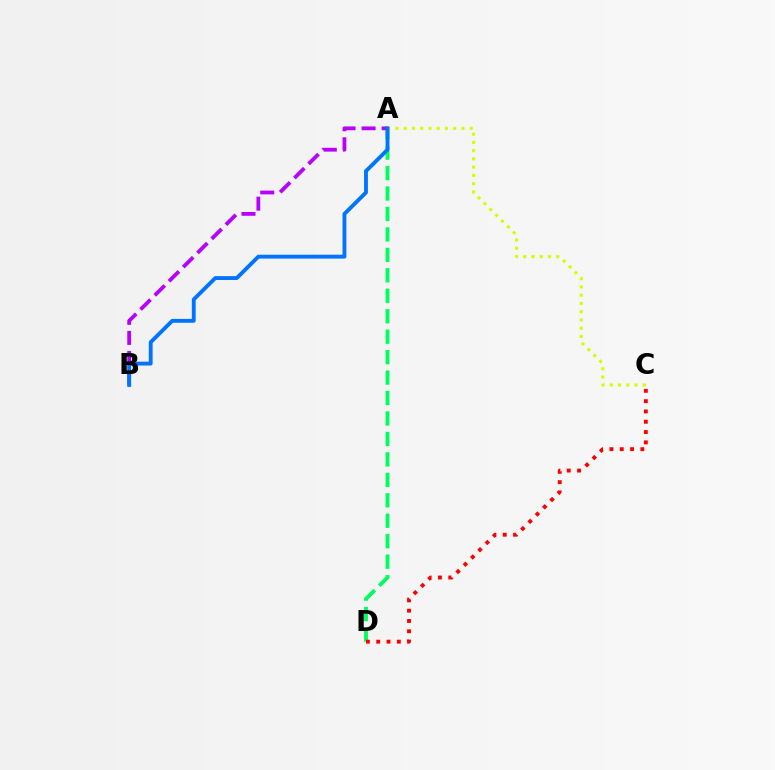{('A', 'D'): [{'color': '#00ff5c', 'line_style': 'dashed', 'thickness': 2.78}], ('C', 'D'): [{'color': '#ff0000', 'line_style': 'dotted', 'thickness': 2.8}], ('A', 'C'): [{'color': '#d1ff00', 'line_style': 'dotted', 'thickness': 2.24}], ('A', 'B'): [{'color': '#b900ff', 'line_style': 'dashed', 'thickness': 2.72}, {'color': '#0074ff', 'line_style': 'solid', 'thickness': 2.78}]}